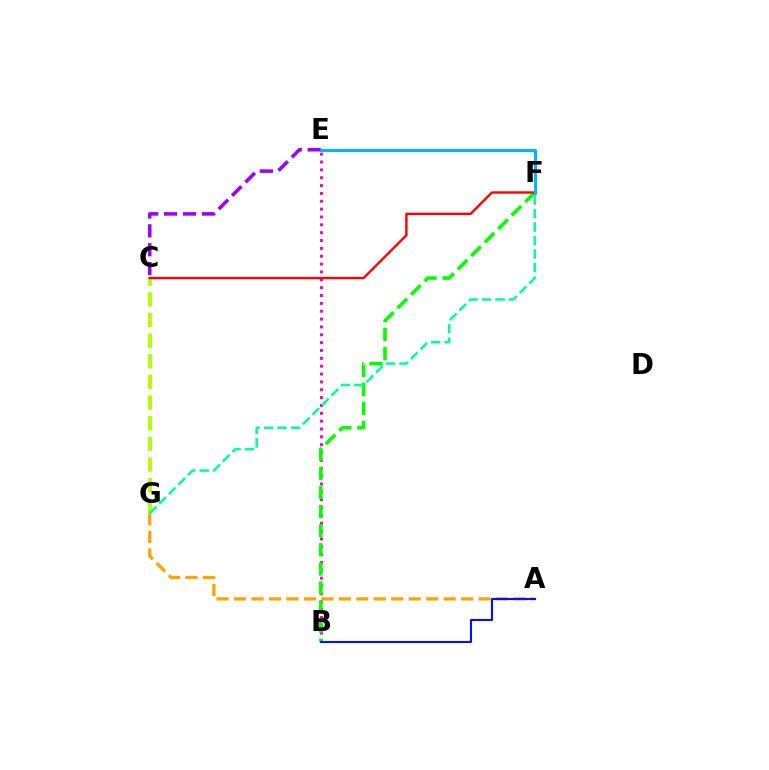{('C', 'E'): [{'color': '#9b00ff', 'line_style': 'dashed', 'thickness': 2.57}], ('B', 'E'): [{'color': '#ff00bd', 'line_style': 'dotted', 'thickness': 2.13}], ('B', 'F'): [{'color': '#08ff00', 'line_style': 'dashed', 'thickness': 2.59}], ('C', 'G'): [{'color': '#b3ff00', 'line_style': 'dashed', 'thickness': 2.8}], ('A', 'G'): [{'color': '#ffa500', 'line_style': 'dashed', 'thickness': 2.37}], ('F', 'G'): [{'color': '#00ff9d', 'line_style': 'dashed', 'thickness': 1.83}], ('A', 'B'): [{'color': '#0010ff', 'line_style': 'solid', 'thickness': 1.51}], ('C', 'F'): [{'color': '#ff0000', 'line_style': 'solid', 'thickness': 1.73}], ('E', 'F'): [{'color': '#00b5ff', 'line_style': 'solid', 'thickness': 2.21}]}